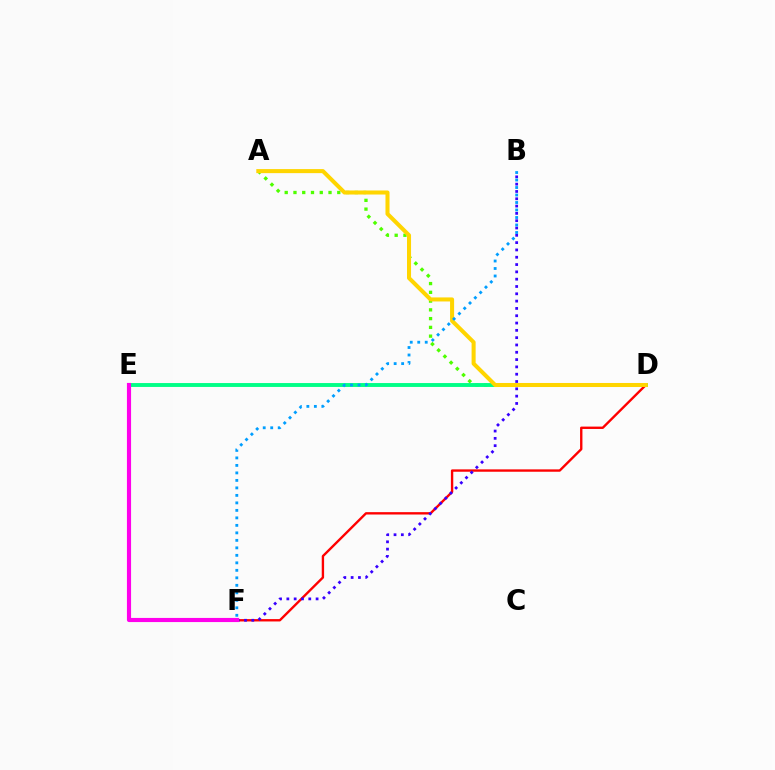{('D', 'F'): [{'color': '#ff0000', 'line_style': 'solid', 'thickness': 1.7}], ('B', 'F'): [{'color': '#3700ff', 'line_style': 'dotted', 'thickness': 1.99}, {'color': '#009eff', 'line_style': 'dotted', 'thickness': 2.04}], ('A', 'D'): [{'color': '#4fff00', 'line_style': 'dotted', 'thickness': 2.38}, {'color': '#ffd500', 'line_style': 'solid', 'thickness': 2.91}], ('D', 'E'): [{'color': '#00ff86', 'line_style': 'solid', 'thickness': 2.8}], ('E', 'F'): [{'color': '#ff00ed', 'line_style': 'solid', 'thickness': 2.98}]}